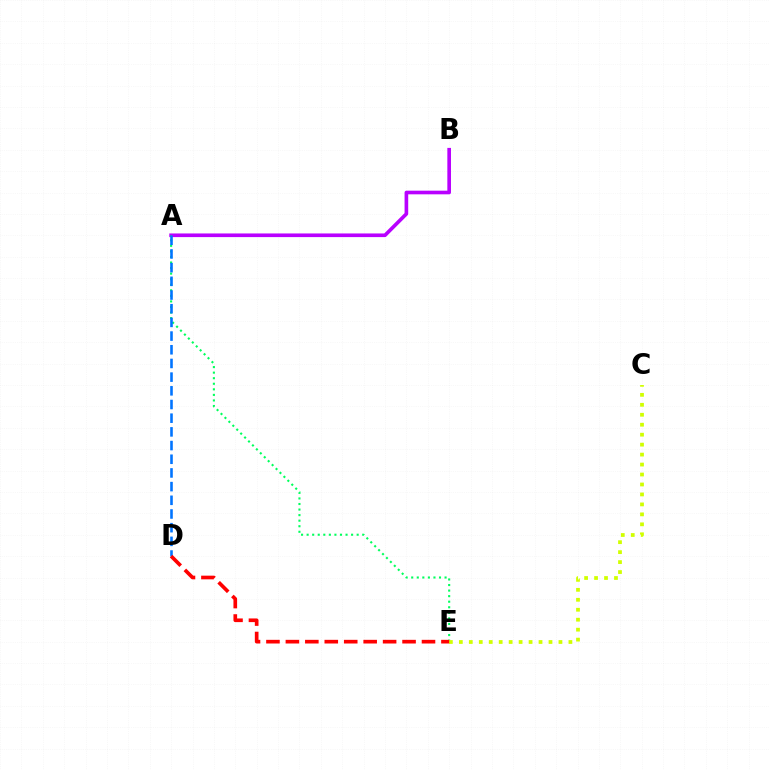{('A', 'B'): [{'color': '#b900ff', 'line_style': 'solid', 'thickness': 2.63}], ('A', 'E'): [{'color': '#00ff5c', 'line_style': 'dotted', 'thickness': 1.51}], ('C', 'E'): [{'color': '#d1ff00', 'line_style': 'dotted', 'thickness': 2.71}], ('A', 'D'): [{'color': '#0074ff', 'line_style': 'dashed', 'thickness': 1.86}], ('D', 'E'): [{'color': '#ff0000', 'line_style': 'dashed', 'thickness': 2.64}]}